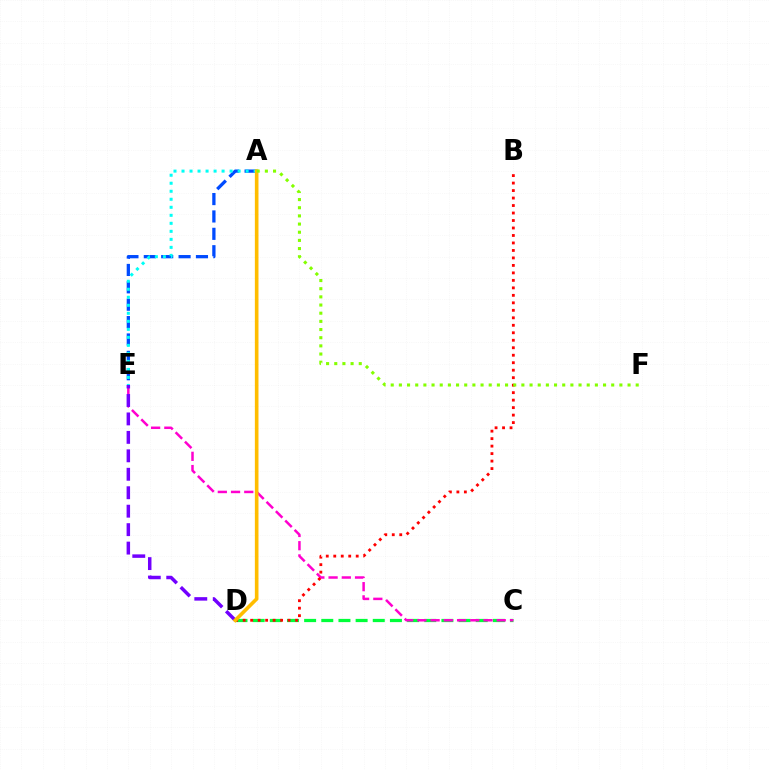{('C', 'D'): [{'color': '#00ff39', 'line_style': 'dashed', 'thickness': 2.33}], ('A', 'E'): [{'color': '#004bff', 'line_style': 'dashed', 'thickness': 2.36}, {'color': '#00fff6', 'line_style': 'dotted', 'thickness': 2.18}], ('C', 'E'): [{'color': '#ff00cf', 'line_style': 'dashed', 'thickness': 1.8}], ('B', 'D'): [{'color': '#ff0000', 'line_style': 'dotted', 'thickness': 2.03}], ('D', 'E'): [{'color': '#7200ff', 'line_style': 'dashed', 'thickness': 2.51}], ('A', 'D'): [{'color': '#ffbd00', 'line_style': 'solid', 'thickness': 2.61}], ('A', 'F'): [{'color': '#84ff00', 'line_style': 'dotted', 'thickness': 2.22}]}